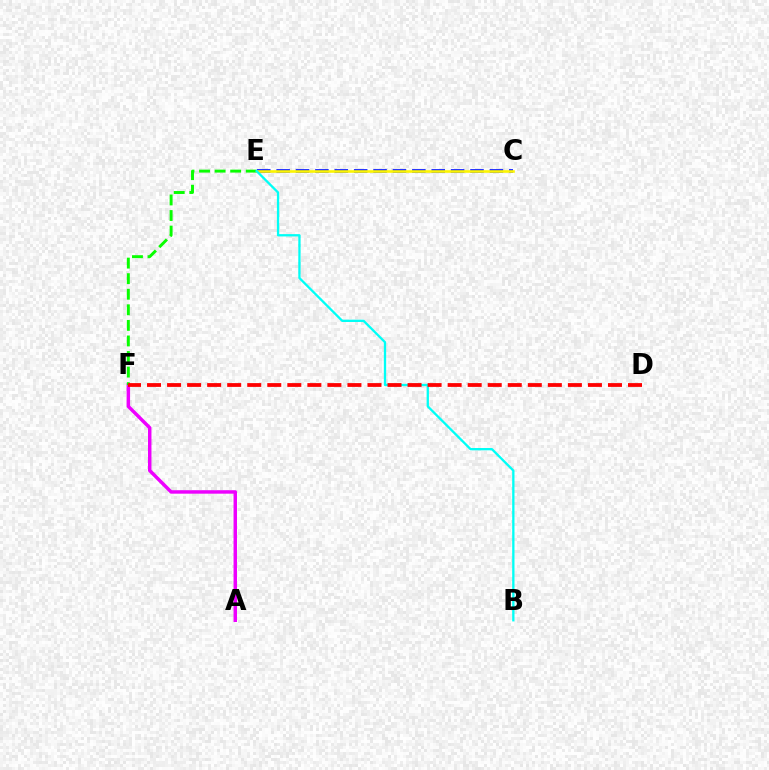{('C', 'E'): [{'color': '#0010ff', 'line_style': 'dashed', 'thickness': 2.63}, {'color': '#fcf500', 'line_style': 'solid', 'thickness': 1.88}], ('A', 'F'): [{'color': '#ee00ff', 'line_style': 'solid', 'thickness': 2.5}], ('E', 'F'): [{'color': '#08ff00', 'line_style': 'dashed', 'thickness': 2.11}], ('B', 'E'): [{'color': '#00fff6', 'line_style': 'solid', 'thickness': 1.66}], ('D', 'F'): [{'color': '#ff0000', 'line_style': 'dashed', 'thickness': 2.72}]}